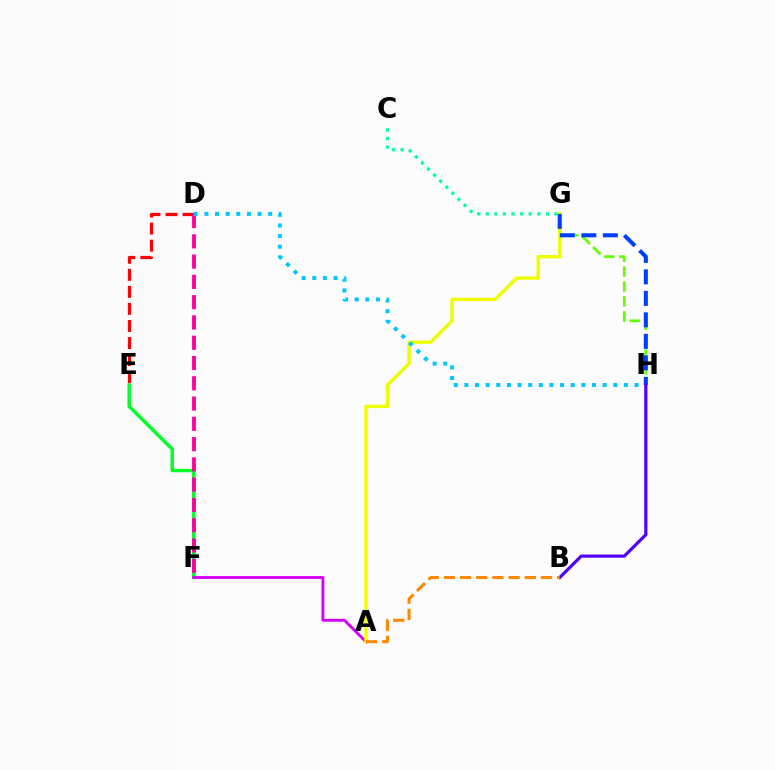{('E', 'F'): [{'color': '#00ff27', 'line_style': 'solid', 'thickness': 2.47}], ('A', 'F'): [{'color': '#d600ff', 'line_style': 'solid', 'thickness': 2.07}], ('G', 'H'): [{'color': '#66ff00', 'line_style': 'dashed', 'thickness': 2.03}, {'color': '#003fff', 'line_style': 'dashed', 'thickness': 2.92}], ('A', 'G'): [{'color': '#eeff00', 'line_style': 'solid', 'thickness': 2.45}], ('C', 'G'): [{'color': '#00ffaf', 'line_style': 'dotted', 'thickness': 2.33}], ('D', 'E'): [{'color': '#ff0000', 'line_style': 'dashed', 'thickness': 2.32}], ('D', 'F'): [{'color': '#ff00a0', 'line_style': 'dashed', 'thickness': 2.75}], ('D', 'H'): [{'color': '#00c7ff', 'line_style': 'dotted', 'thickness': 2.89}], ('B', 'H'): [{'color': '#4f00ff', 'line_style': 'solid', 'thickness': 2.27}], ('A', 'B'): [{'color': '#ff8800', 'line_style': 'dashed', 'thickness': 2.2}]}